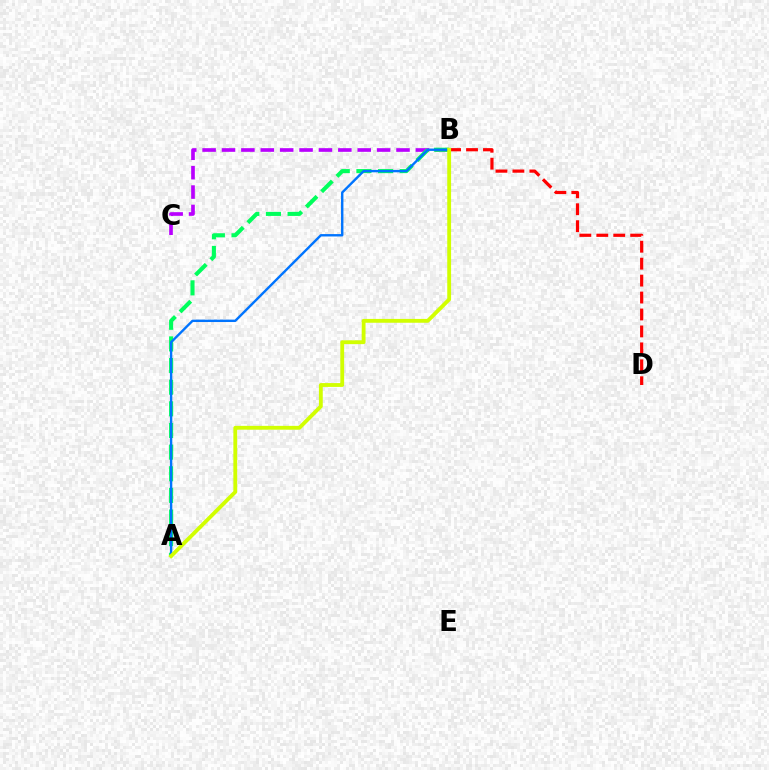{('B', 'C'): [{'color': '#b900ff', 'line_style': 'dashed', 'thickness': 2.63}], ('A', 'B'): [{'color': '#00ff5c', 'line_style': 'dashed', 'thickness': 2.94}, {'color': '#0074ff', 'line_style': 'solid', 'thickness': 1.72}, {'color': '#d1ff00', 'line_style': 'solid', 'thickness': 2.76}], ('B', 'D'): [{'color': '#ff0000', 'line_style': 'dashed', 'thickness': 2.3}]}